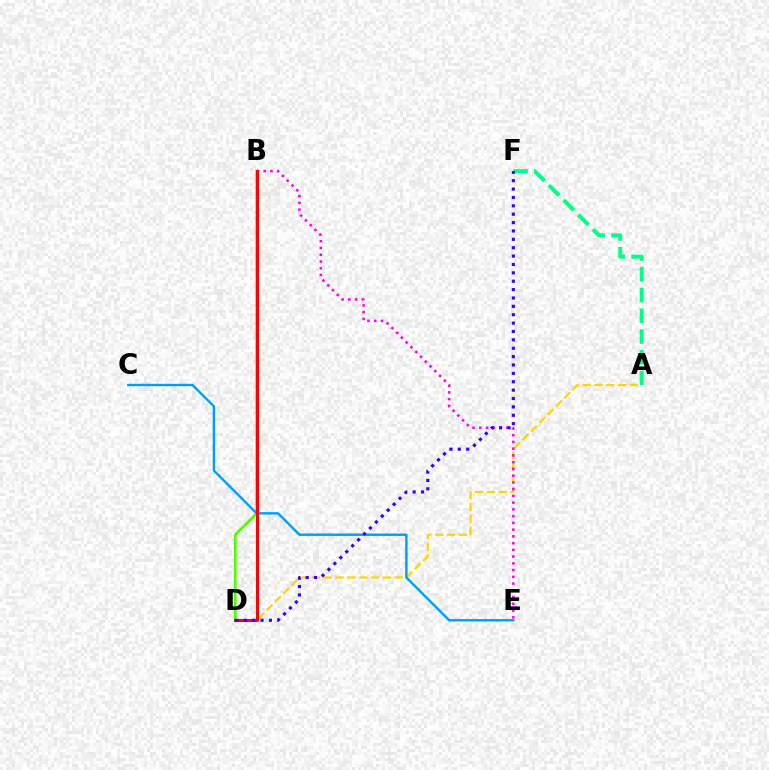{('A', 'D'): [{'color': '#ffd500', 'line_style': 'dashed', 'thickness': 1.6}], ('A', 'F'): [{'color': '#00ff86', 'line_style': 'dashed', 'thickness': 2.82}], ('B', 'D'): [{'color': '#4fff00', 'line_style': 'solid', 'thickness': 1.95}, {'color': '#ff0000', 'line_style': 'solid', 'thickness': 2.19}], ('B', 'E'): [{'color': '#ff00ed', 'line_style': 'dotted', 'thickness': 1.83}], ('C', 'E'): [{'color': '#009eff', 'line_style': 'solid', 'thickness': 1.74}], ('D', 'F'): [{'color': '#3700ff', 'line_style': 'dotted', 'thickness': 2.28}]}